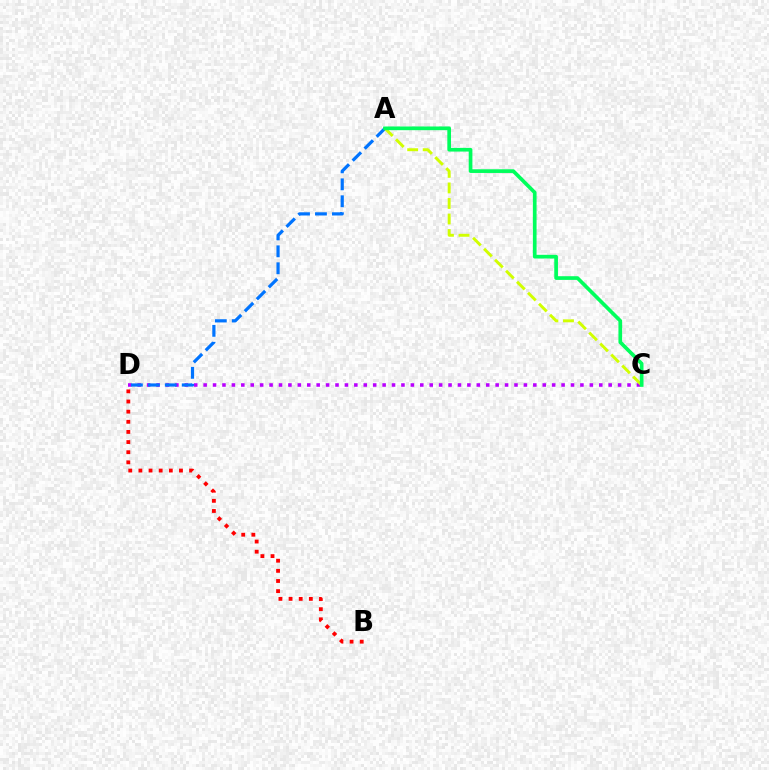{('C', 'D'): [{'color': '#b900ff', 'line_style': 'dotted', 'thickness': 2.56}], ('B', 'D'): [{'color': '#ff0000', 'line_style': 'dotted', 'thickness': 2.75}], ('A', 'D'): [{'color': '#0074ff', 'line_style': 'dashed', 'thickness': 2.3}], ('A', 'C'): [{'color': '#d1ff00', 'line_style': 'dashed', 'thickness': 2.11}, {'color': '#00ff5c', 'line_style': 'solid', 'thickness': 2.66}]}